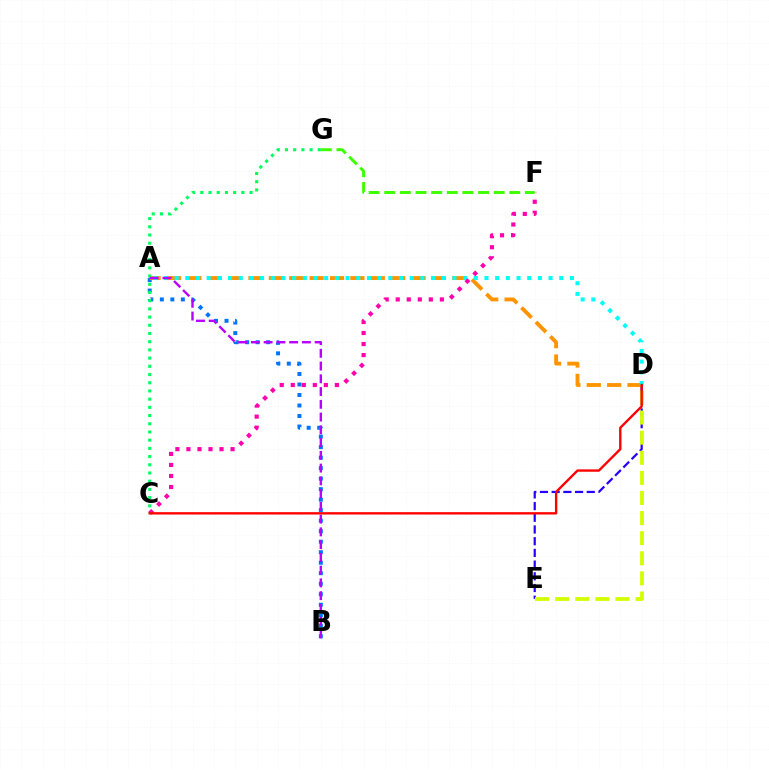{('D', 'E'): [{'color': '#2500ff', 'line_style': 'dashed', 'thickness': 1.59}, {'color': '#d1ff00', 'line_style': 'dashed', 'thickness': 2.73}], ('A', 'B'): [{'color': '#0074ff', 'line_style': 'dotted', 'thickness': 2.85}, {'color': '#b900ff', 'line_style': 'dashed', 'thickness': 1.73}], ('A', 'D'): [{'color': '#ff9400', 'line_style': 'dashed', 'thickness': 2.77}, {'color': '#00fff6', 'line_style': 'dotted', 'thickness': 2.9}], ('C', 'F'): [{'color': '#ff00ac', 'line_style': 'dotted', 'thickness': 3.0}], ('C', 'G'): [{'color': '#00ff5c', 'line_style': 'dotted', 'thickness': 2.23}], ('C', 'D'): [{'color': '#ff0000', 'line_style': 'solid', 'thickness': 1.7}], ('F', 'G'): [{'color': '#3dff00', 'line_style': 'dashed', 'thickness': 2.12}]}